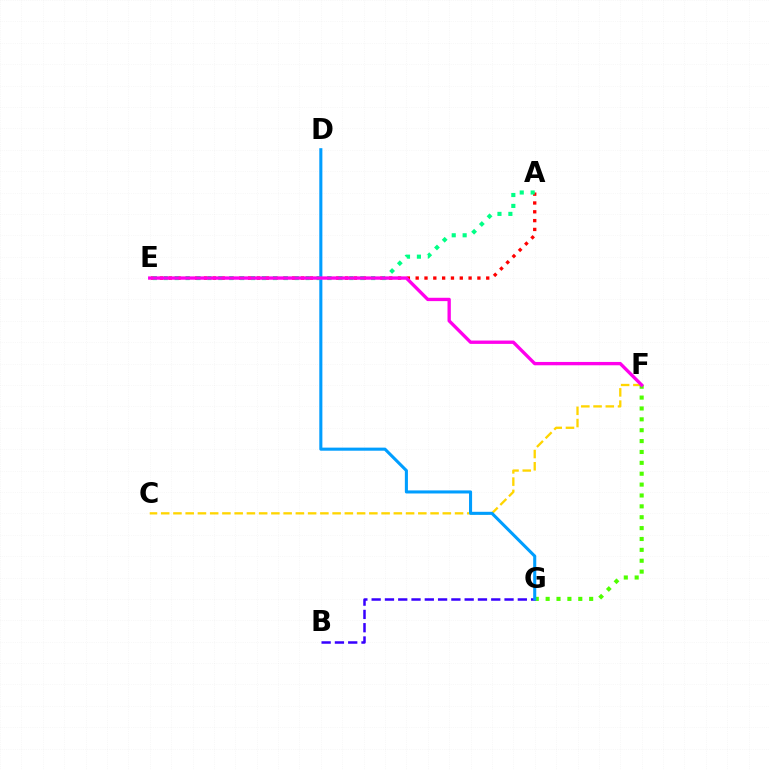{('C', 'F'): [{'color': '#ffd500', 'line_style': 'dashed', 'thickness': 1.66}], ('F', 'G'): [{'color': '#4fff00', 'line_style': 'dotted', 'thickness': 2.96}], ('B', 'G'): [{'color': '#3700ff', 'line_style': 'dashed', 'thickness': 1.81}], ('A', 'E'): [{'color': '#ff0000', 'line_style': 'dotted', 'thickness': 2.4}, {'color': '#00ff86', 'line_style': 'dotted', 'thickness': 2.97}], ('D', 'G'): [{'color': '#009eff', 'line_style': 'solid', 'thickness': 2.21}], ('E', 'F'): [{'color': '#ff00ed', 'line_style': 'solid', 'thickness': 2.4}]}